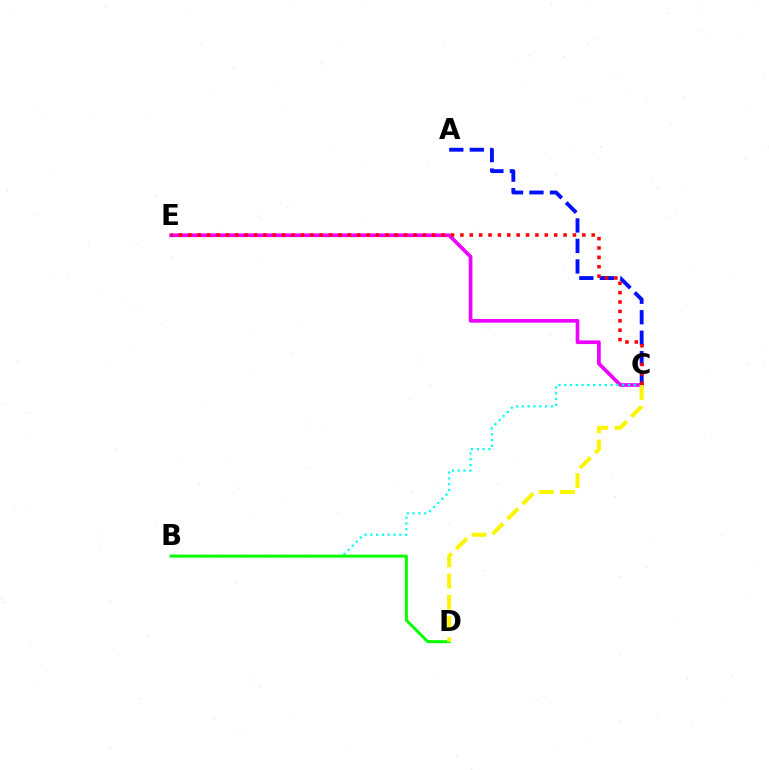{('C', 'E'): [{'color': '#ee00ff', 'line_style': 'solid', 'thickness': 2.65}, {'color': '#ff0000', 'line_style': 'dotted', 'thickness': 2.55}], ('B', 'C'): [{'color': '#00fff6', 'line_style': 'dotted', 'thickness': 1.57}], ('A', 'C'): [{'color': '#0010ff', 'line_style': 'dashed', 'thickness': 2.78}], ('B', 'D'): [{'color': '#08ff00', 'line_style': 'solid', 'thickness': 2.15}], ('C', 'D'): [{'color': '#fcf500', 'line_style': 'dashed', 'thickness': 2.88}]}